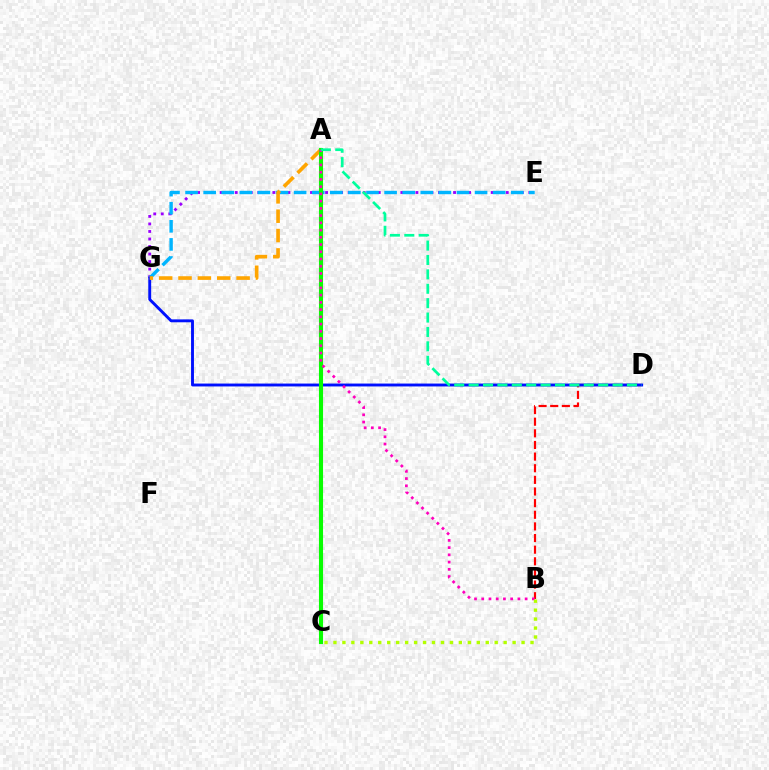{('B', 'D'): [{'color': '#ff0000', 'line_style': 'dashed', 'thickness': 1.58}], ('E', 'G'): [{'color': '#9b00ff', 'line_style': 'dotted', 'thickness': 2.05}, {'color': '#00b5ff', 'line_style': 'dashed', 'thickness': 2.46}], ('D', 'G'): [{'color': '#0010ff', 'line_style': 'solid', 'thickness': 2.08}], ('A', 'G'): [{'color': '#ffa500', 'line_style': 'dashed', 'thickness': 2.63}], ('A', 'C'): [{'color': '#08ff00', 'line_style': 'solid', 'thickness': 2.95}], ('A', 'B'): [{'color': '#ff00bd', 'line_style': 'dotted', 'thickness': 1.96}], ('A', 'D'): [{'color': '#00ff9d', 'line_style': 'dashed', 'thickness': 1.96}], ('B', 'C'): [{'color': '#b3ff00', 'line_style': 'dotted', 'thickness': 2.43}]}